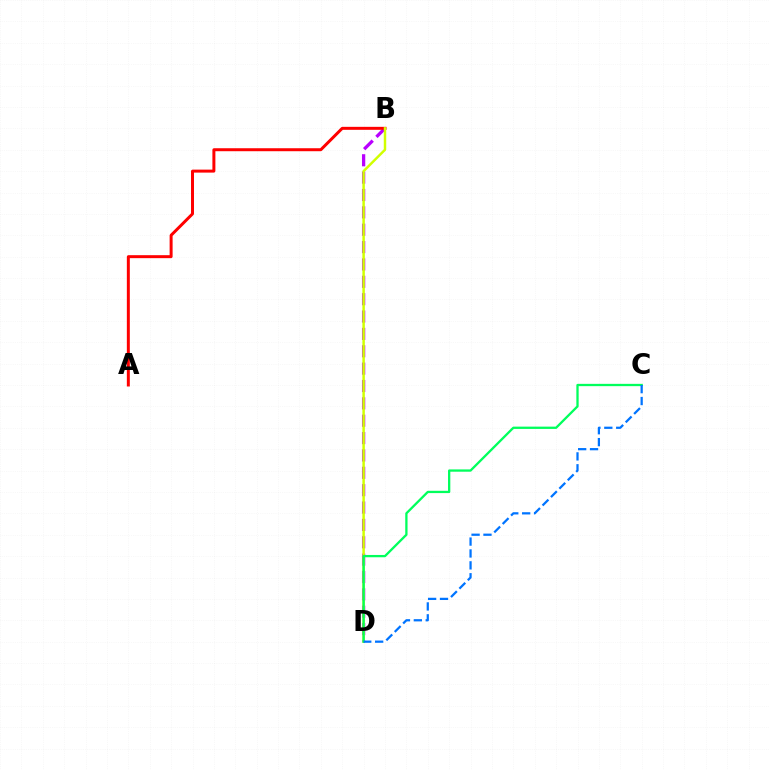{('B', 'D'): [{'color': '#b900ff', 'line_style': 'dashed', 'thickness': 2.36}, {'color': '#d1ff00', 'line_style': 'solid', 'thickness': 1.77}], ('A', 'B'): [{'color': '#ff0000', 'line_style': 'solid', 'thickness': 2.15}], ('C', 'D'): [{'color': '#00ff5c', 'line_style': 'solid', 'thickness': 1.65}, {'color': '#0074ff', 'line_style': 'dashed', 'thickness': 1.61}]}